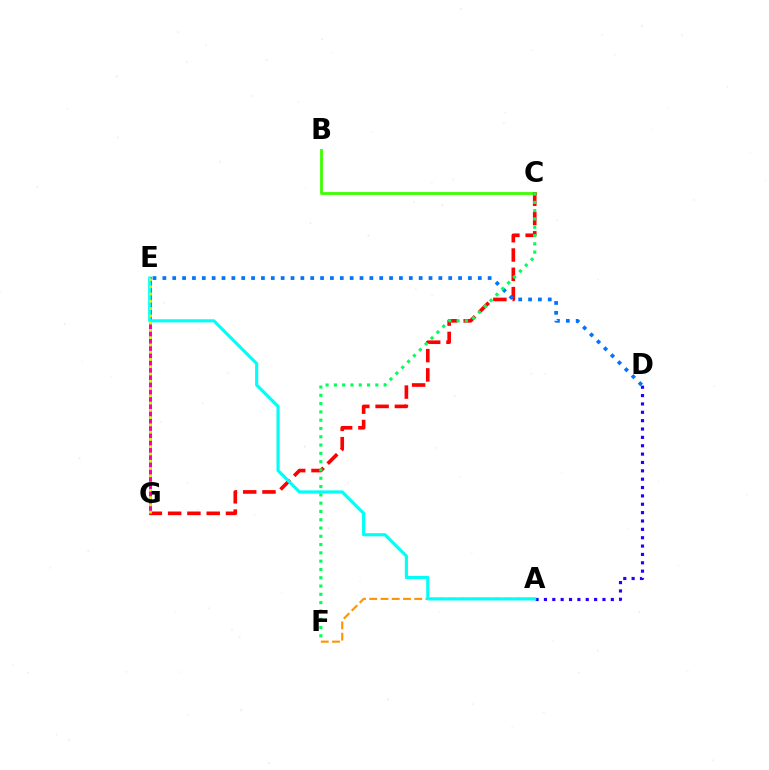{('A', 'F'): [{'color': '#ff9400', 'line_style': 'dashed', 'thickness': 1.53}], ('E', 'G'): [{'color': '#b900ff', 'line_style': 'solid', 'thickness': 2.17}, {'color': '#ff00ac', 'line_style': 'solid', 'thickness': 2.15}, {'color': '#d1ff00', 'line_style': 'dotted', 'thickness': 1.98}], ('B', 'C'): [{'color': '#3dff00', 'line_style': 'solid', 'thickness': 2.01}], ('A', 'D'): [{'color': '#2500ff', 'line_style': 'dotted', 'thickness': 2.27}], ('C', 'G'): [{'color': '#ff0000', 'line_style': 'dashed', 'thickness': 2.62}], ('D', 'E'): [{'color': '#0074ff', 'line_style': 'dotted', 'thickness': 2.68}], ('C', 'F'): [{'color': '#00ff5c', 'line_style': 'dotted', 'thickness': 2.25}], ('A', 'E'): [{'color': '#00fff6', 'line_style': 'solid', 'thickness': 2.26}]}